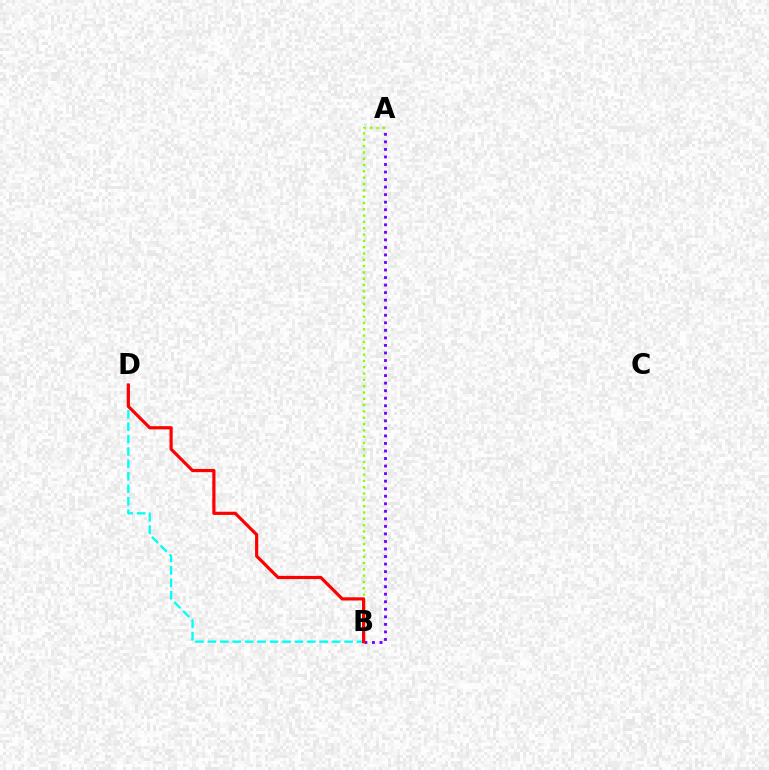{('A', 'B'): [{'color': '#7200ff', 'line_style': 'dotted', 'thickness': 2.05}, {'color': '#84ff00', 'line_style': 'dotted', 'thickness': 1.72}], ('B', 'D'): [{'color': '#00fff6', 'line_style': 'dashed', 'thickness': 1.69}, {'color': '#ff0000', 'line_style': 'solid', 'thickness': 2.29}]}